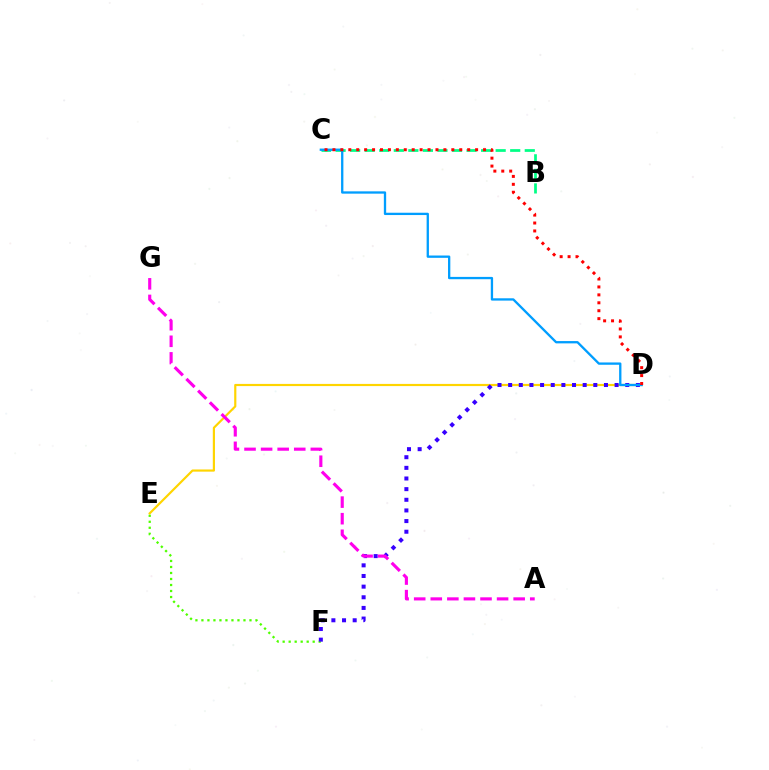{('E', 'F'): [{'color': '#4fff00', 'line_style': 'dotted', 'thickness': 1.63}], ('B', 'C'): [{'color': '#00ff86', 'line_style': 'dashed', 'thickness': 1.98}], ('D', 'E'): [{'color': '#ffd500', 'line_style': 'solid', 'thickness': 1.57}], ('D', 'F'): [{'color': '#3700ff', 'line_style': 'dotted', 'thickness': 2.89}], ('C', 'D'): [{'color': '#009eff', 'line_style': 'solid', 'thickness': 1.66}, {'color': '#ff0000', 'line_style': 'dotted', 'thickness': 2.15}], ('A', 'G'): [{'color': '#ff00ed', 'line_style': 'dashed', 'thickness': 2.25}]}